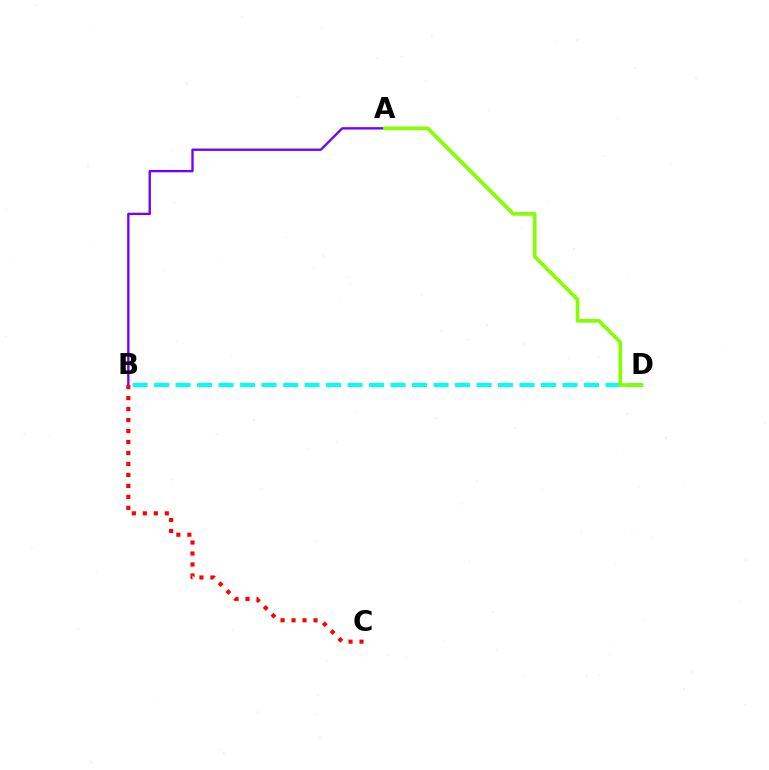{('A', 'B'): [{'color': '#7200ff', 'line_style': 'solid', 'thickness': 1.69}], ('B', 'C'): [{'color': '#ff0000', 'line_style': 'dotted', 'thickness': 2.98}], ('B', 'D'): [{'color': '#00fff6', 'line_style': 'dashed', 'thickness': 2.92}], ('A', 'D'): [{'color': '#84ff00', 'line_style': 'solid', 'thickness': 2.64}]}